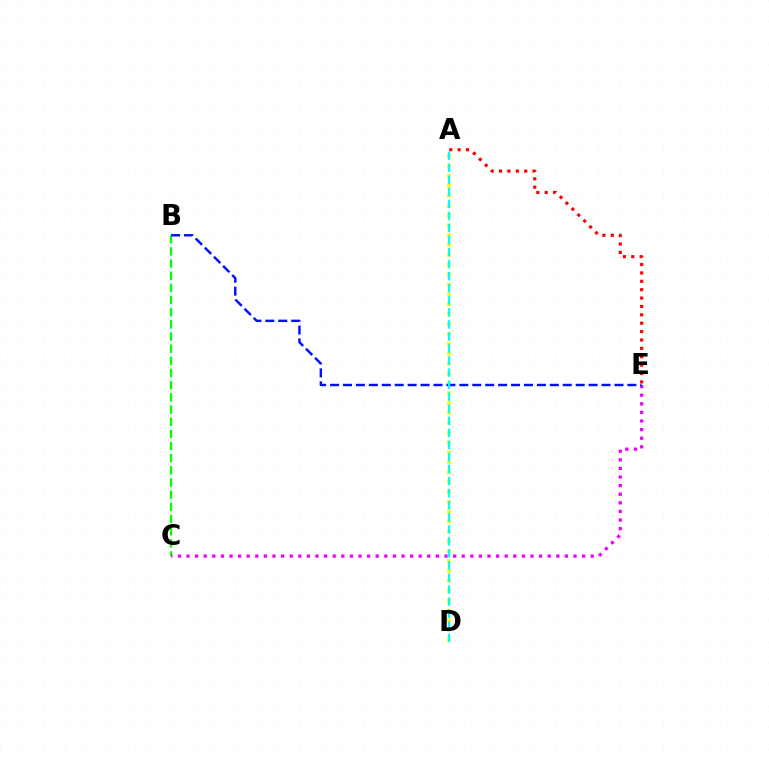{('A', 'D'): [{'color': '#fcf500', 'line_style': 'dotted', 'thickness': 2.68}, {'color': '#00fff6', 'line_style': 'dashed', 'thickness': 1.64}], ('B', 'C'): [{'color': '#08ff00', 'line_style': 'dashed', 'thickness': 1.65}], ('C', 'E'): [{'color': '#ee00ff', 'line_style': 'dotted', 'thickness': 2.34}], ('A', 'E'): [{'color': '#ff0000', 'line_style': 'dotted', 'thickness': 2.28}], ('B', 'E'): [{'color': '#0010ff', 'line_style': 'dashed', 'thickness': 1.76}]}